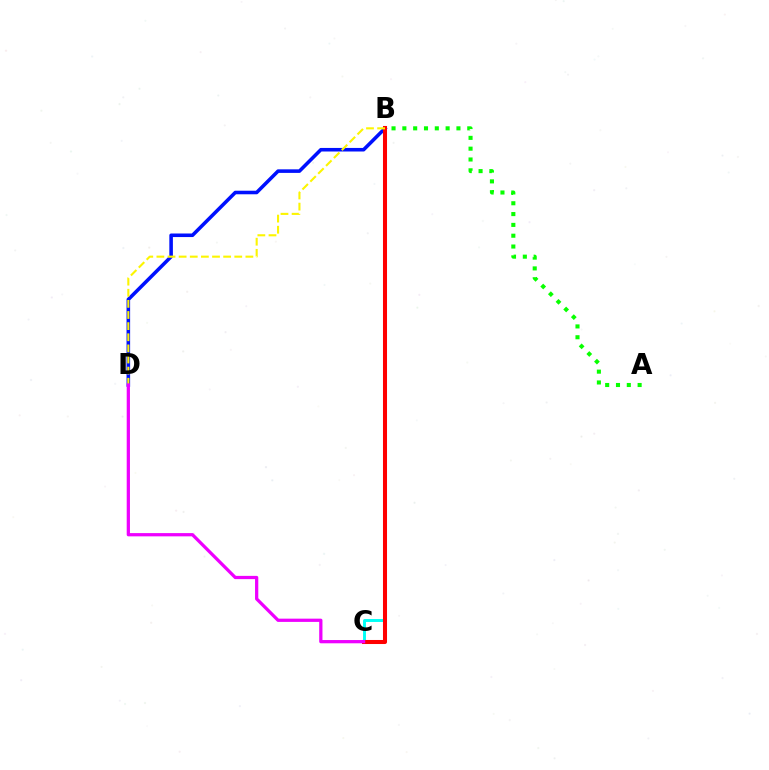{('B', 'D'): [{'color': '#0010ff', 'line_style': 'solid', 'thickness': 2.57}, {'color': '#fcf500', 'line_style': 'dashed', 'thickness': 1.51}], ('B', 'C'): [{'color': '#00fff6', 'line_style': 'solid', 'thickness': 2.11}, {'color': '#ff0000', 'line_style': 'solid', 'thickness': 2.92}], ('A', 'B'): [{'color': '#08ff00', 'line_style': 'dotted', 'thickness': 2.94}], ('C', 'D'): [{'color': '#ee00ff', 'line_style': 'solid', 'thickness': 2.34}]}